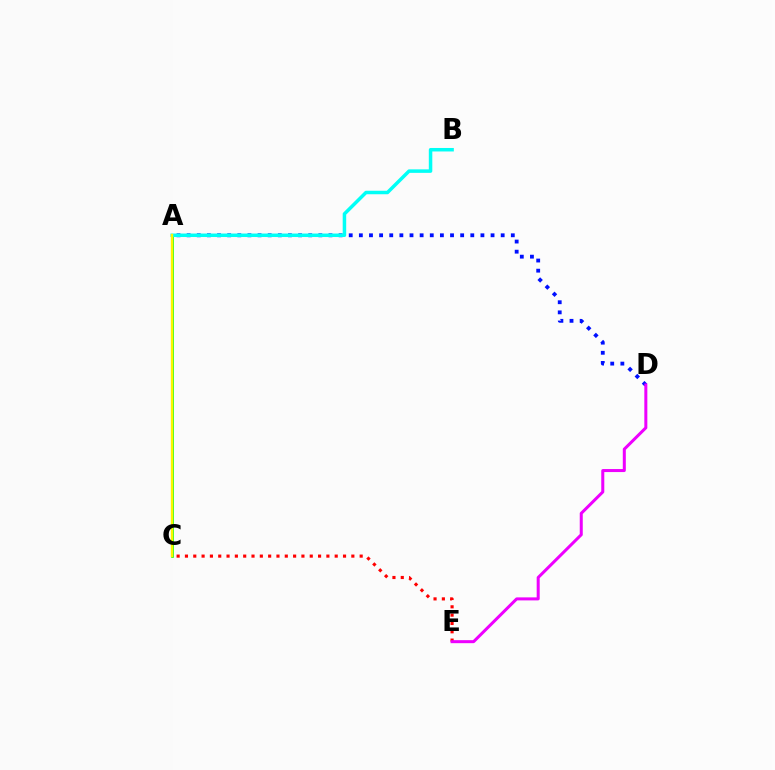{('A', 'C'): [{'color': '#08ff00', 'line_style': 'solid', 'thickness': 1.88}, {'color': '#fcf500', 'line_style': 'solid', 'thickness': 1.71}], ('A', 'D'): [{'color': '#0010ff', 'line_style': 'dotted', 'thickness': 2.75}], ('A', 'B'): [{'color': '#00fff6', 'line_style': 'solid', 'thickness': 2.52}], ('C', 'E'): [{'color': '#ff0000', 'line_style': 'dotted', 'thickness': 2.26}], ('D', 'E'): [{'color': '#ee00ff', 'line_style': 'solid', 'thickness': 2.17}]}